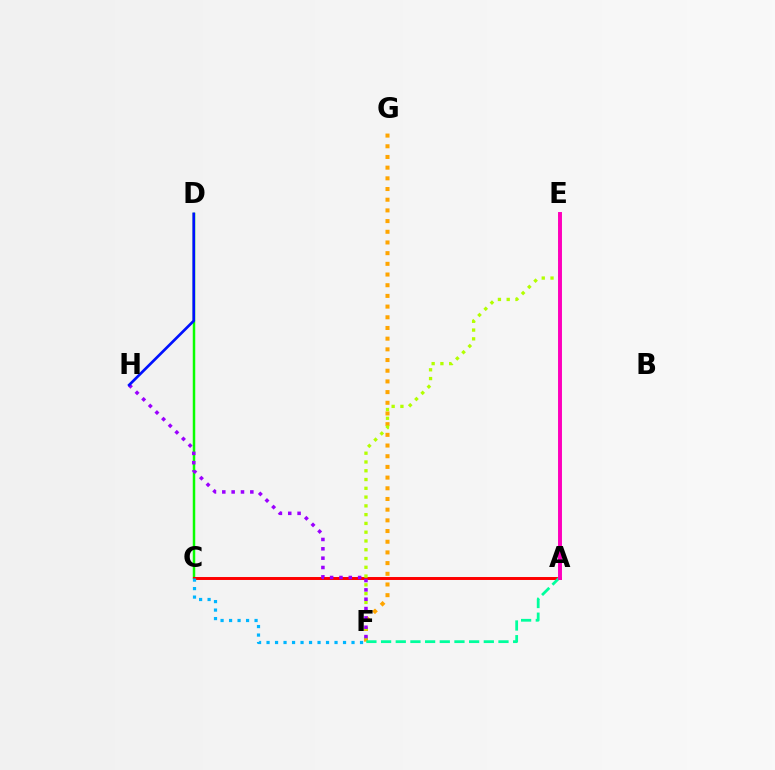{('C', 'D'): [{'color': '#08ff00', 'line_style': 'solid', 'thickness': 1.79}], ('A', 'C'): [{'color': '#ff0000', 'line_style': 'solid', 'thickness': 2.13}], ('C', 'F'): [{'color': '#00b5ff', 'line_style': 'dotted', 'thickness': 2.31}], ('F', 'G'): [{'color': '#ffa500', 'line_style': 'dotted', 'thickness': 2.9}], ('E', 'F'): [{'color': '#b3ff00', 'line_style': 'dotted', 'thickness': 2.38}], ('F', 'H'): [{'color': '#9b00ff', 'line_style': 'dotted', 'thickness': 2.54}], ('A', 'F'): [{'color': '#00ff9d', 'line_style': 'dashed', 'thickness': 1.99}], ('D', 'H'): [{'color': '#0010ff', 'line_style': 'solid', 'thickness': 1.93}], ('A', 'E'): [{'color': '#ff00bd', 'line_style': 'solid', 'thickness': 2.83}]}